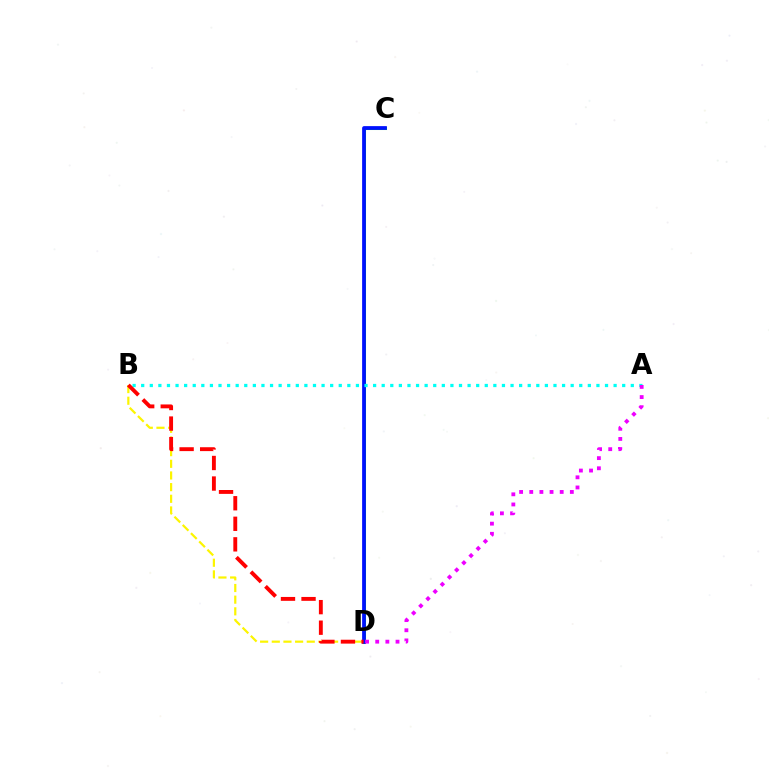{('B', 'D'): [{'color': '#fcf500', 'line_style': 'dashed', 'thickness': 1.58}, {'color': '#ff0000', 'line_style': 'dashed', 'thickness': 2.79}], ('C', 'D'): [{'color': '#08ff00', 'line_style': 'solid', 'thickness': 2.19}, {'color': '#0010ff', 'line_style': 'solid', 'thickness': 2.7}], ('A', 'B'): [{'color': '#00fff6', 'line_style': 'dotted', 'thickness': 2.33}], ('A', 'D'): [{'color': '#ee00ff', 'line_style': 'dotted', 'thickness': 2.76}]}